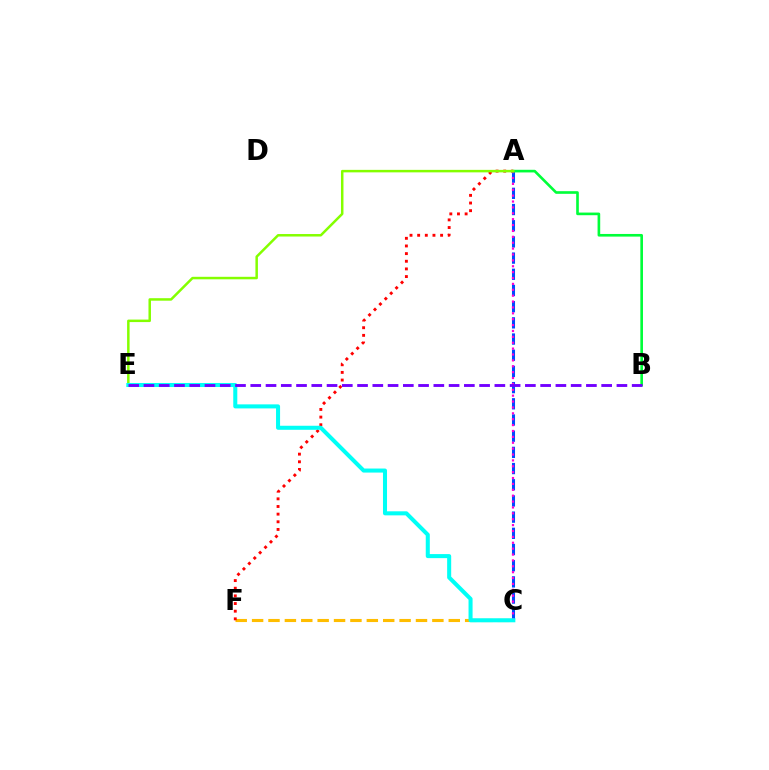{('C', 'F'): [{'color': '#ffbd00', 'line_style': 'dashed', 'thickness': 2.23}], ('A', 'F'): [{'color': '#ff0000', 'line_style': 'dotted', 'thickness': 2.08}], ('A', 'C'): [{'color': '#004bff', 'line_style': 'dashed', 'thickness': 2.2}, {'color': '#ff00cf', 'line_style': 'dotted', 'thickness': 1.6}], ('A', 'B'): [{'color': '#00ff39', 'line_style': 'solid', 'thickness': 1.9}], ('A', 'E'): [{'color': '#84ff00', 'line_style': 'solid', 'thickness': 1.8}], ('C', 'E'): [{'color': '#00fff6', 'line_style': 'solid', 'thickness': 2.91}], ('B', 'E'): [{'color': '#7200ff', 'line_style': 'dashed', 'thickness': 2.07}]}